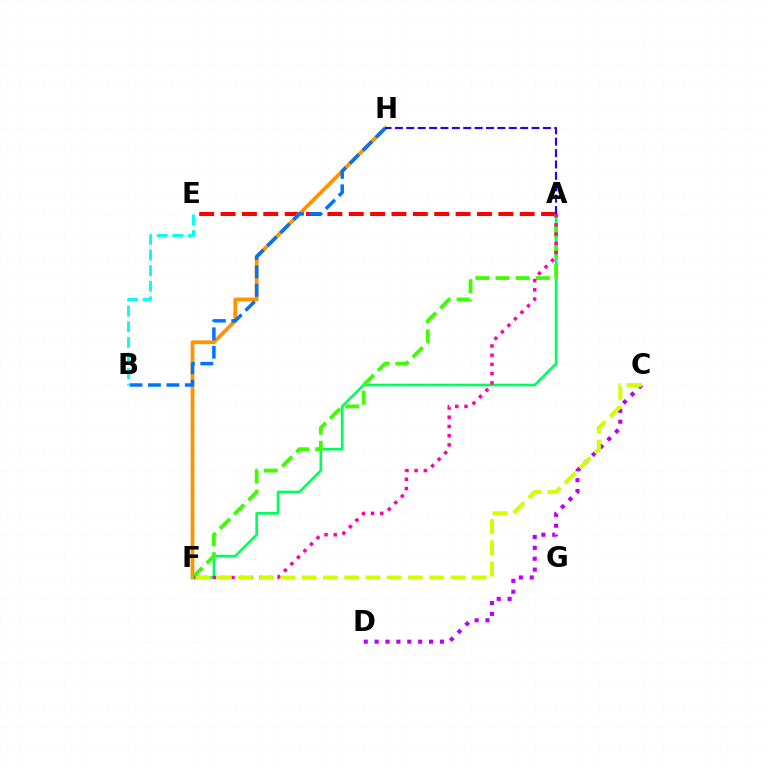{('C', 'D'): [{'color': '#b900ff', 'line_style': 'dotted', 'thickness': 2.96}], ('A', 'E'): [{'color': '#ff0000', 'line_style': 'dashed', 'thickness': 2.9}], ('A', 'F'): [{'color': '#00ff5c', 'line_style': 'solid', 'thickness': 1.89}, {'color': '#3dff00', 'line_style': 'dashed', 'thickness': 2.73}, {'color': '#ff00ac', 'line_style': 'dotted', 'thickness': 2.51}], ('F', 'H'): [{'color': '#ff9400', 'line_style': 'solid', 'thickness': 2.74}], ('B', 'H'): [{'color': '#0074ff', 'line_style': 'dashed', 'thickness': 2.5}], ('A', 'H'): [{'color': '#2500ff', 'line_style': 'dashed', 'thickness': 1.55}], ('C', 'F'): [{'color': '#d1ff00', 'line_style': 'dashed', 'thickness': 2.89}], ('B', 'E'): [{'color': '#00fff6', 'line_style': 'dashed', 'thickness': 2.12}]}